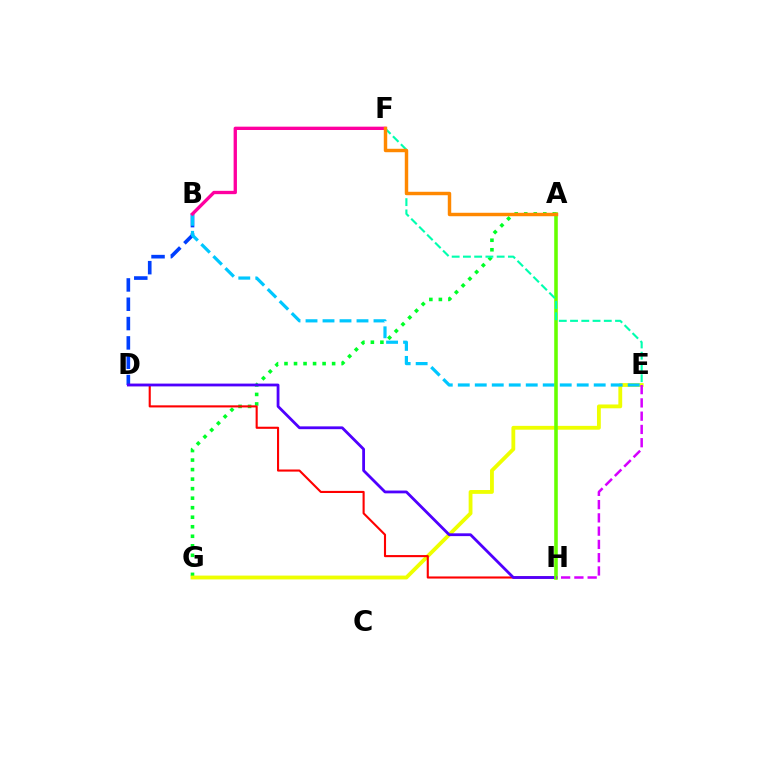{('A', 'G'): [{'color': '#00ff27', 'line_style': 'dotted', 'thickness': 2.59}], ('E', 'G'): [{'color': '#eeff00', 'line_style': 'solid', 'thickness': 2.75}], ('B', 'D'): [{'color': '#003fff', 'line_style': 'dashed', 'thickness': 2.62}], ('D', 'H'): [{'color': '#ff0000', 'line_style': 'solid', 'thickness': 1.52}, {'color': '#4f00ff', 'line_style': 'solid', 'thickness': 2.01}], ('B', 'E'): [{'color': '#00c7ff', 'line_style': 'dashed', 'thickness': 2.31}], ('B', 'F'): [{'color': '#ff00a0', 'line_style': 'solid', 'thickness': 2.4}], ('A', 'H'): [{'color': '#66ff00', 'line_style': 'solid', 'thickness': 2.57}], ('E', 'F'): [{'color': '#00ffaf', 'line_style': 'dashed', 'thickness': 1.53}], ('E', 'H'): [{'color': '#d600ff', 'line_style': 'dashed', 'thickness': 1.8}], ('A', 'F'): [{'color': '#ff8800', 'line_style': 'solid', 'thickness': 2.48}]}